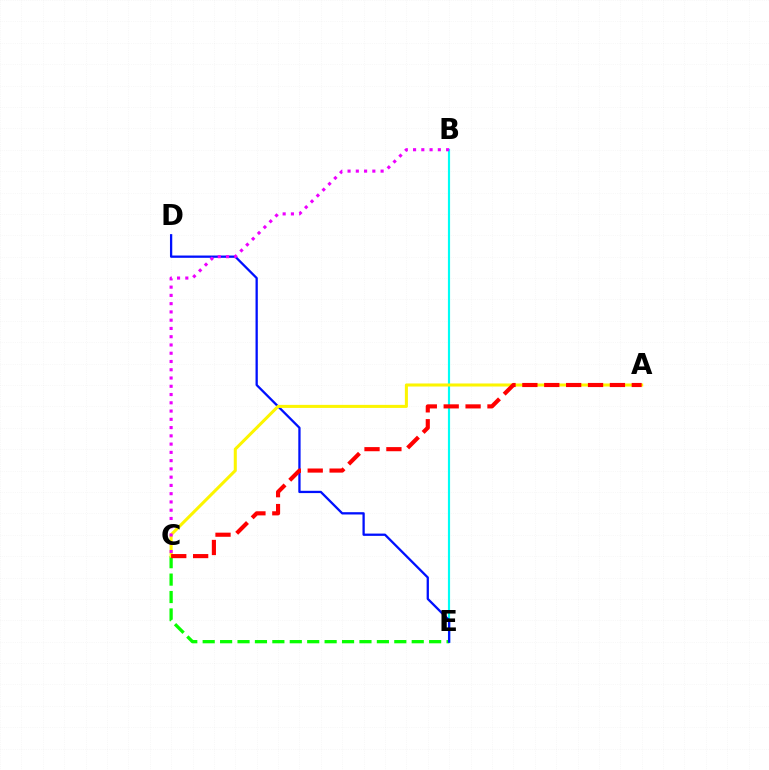{('B', 'E'): [{'color': '#00fff6', 'line_style': 'solid', 'thickness': 1.56}], ('C', 'E'): [{'color': '#08ff00', 'line_style': 'dashed', 'thickness': 2.37}], ('D', 'E'): [{'color': '#0010ff', 'line_style': 'solid', 'thickness': 1.65}], ('A', 'C'): [{'color': '#fcf500', 'line_style': 'solid', 'thickness': 2.19}, {'color': '#ff0000', 'line_style': 'dashed', 'thickness': 2.97}], ('B', 'C'): [{'color': '#ee00ff', 'line_style': 'dotted', 'thickness': 2.24}]}